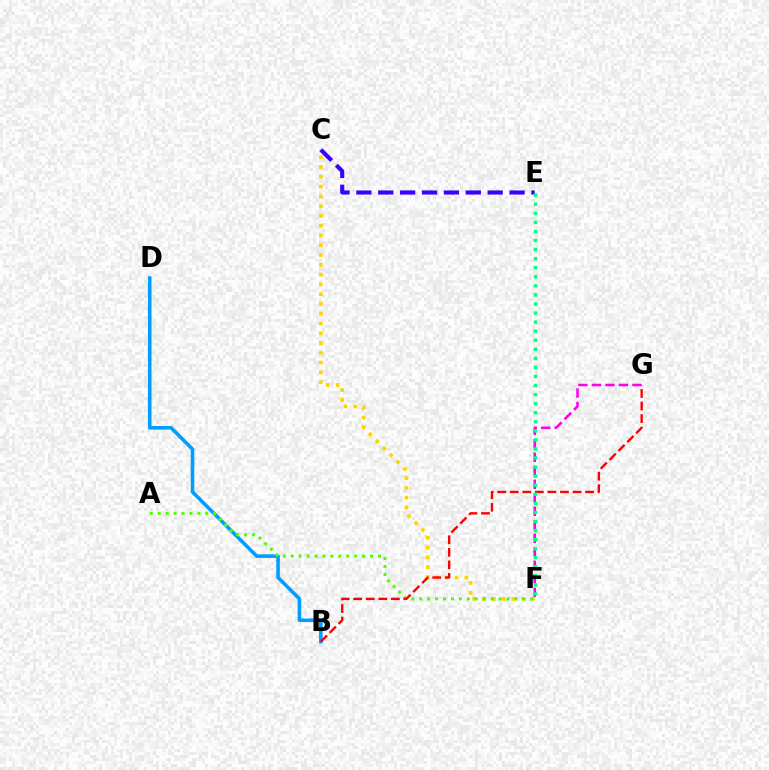{('B', 'D'): [{'color': '#009eff', 'line_style': 'solid', 'thickness': 2.57}], ('C', 'F'): [{'color': '#ffd500', 'line_style': 'dotted', 'thickness': 2.66}], ('A', 'F'): [{'color': '#4fff00', 'line_style': 'dotted', 'thickness': 2.16}], ('C', 'E'): [{'color': '#3700ff', 'line_style': 'dashed', 'thickness': 2.97}], ('F', 'G'): [{'color': '#ff00ed', 'line_style': 'dashed', 'thickness': 1.83}], ('B', 'G'): [{'color': '#ff0000', 'line_style': 'dashed', 'thickness': 1.7}], ('E', 'F'): [{'color': '#00ff86', 'line_style': 'dotted', 'thickness': 2.46}]}